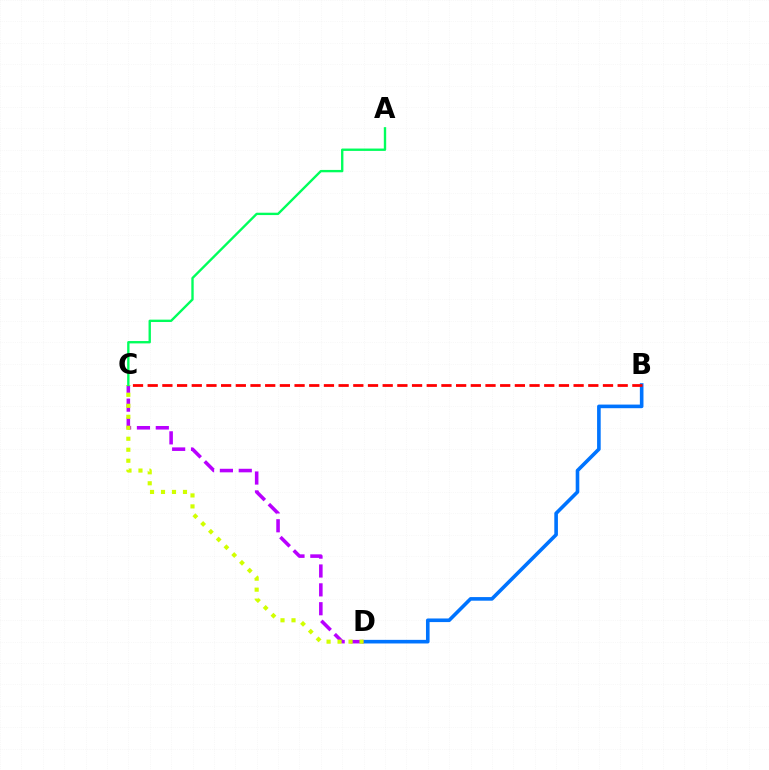{('B', 'D'): [{'color': '#0074ff', 'line_style': 'solid', 'thickness': 2.6}], ('C', 'D'): [{'color': '#b900ff', 'line_style': 'dashed', 'thickness': 2.56}, {'color': '#d1ff00', 'line_style': 'dotted', 'thickness': 2.98}], ('B', 'C'): [{'color': '#ff0000', 'line_style': 'dashed', 'thickness': 2.0}], ('A', 'C'): [{'color': '#00ff5c', 'line_style': 'solid', 'thickness': 1.7}]}